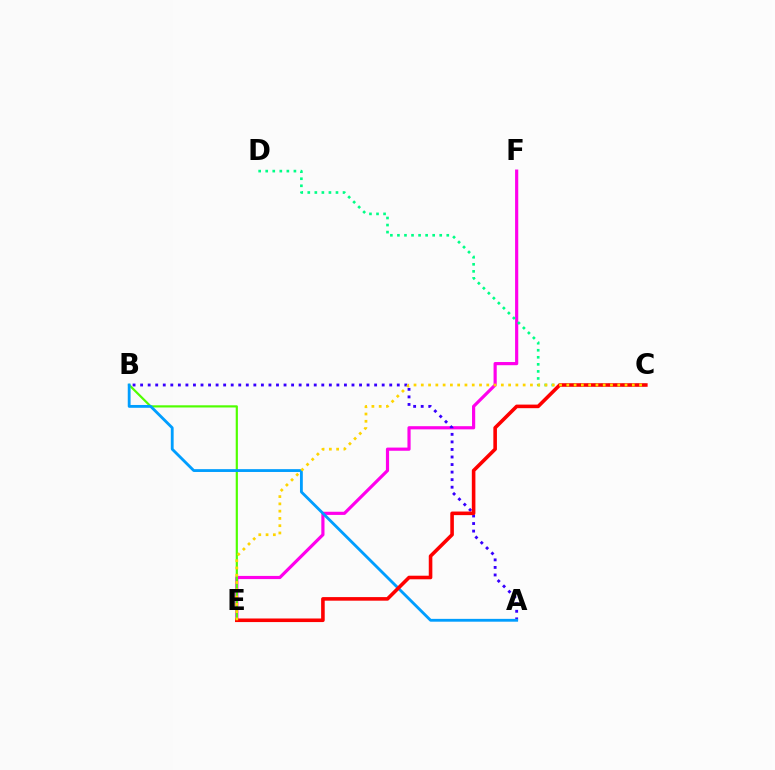{('E', 'F'): [{'color': '#ff00ed', 'line_style': 'solid', 'thickness': 2.28}], ('A', 'B'): [{'color': '#3700ff', 'line_style': 'dotted', 'thickness': 2.05}, {'color': '#009eff', 'line_style': 'solid', 'thickness': 2.03}], ('B', 'E'): [{'color': '#4fff00', 'line_style': 'solid', 'thickness': 1.57}], ('C', 'D'): [{'color': '#00ff86', 'line_style': 'dotted', 'thickness': 1.92}], ('C', 'E'): [{'color': '#ff0000', 'line_style': 'solid', 'thickness': 2.58}, {'color': '#ffd500', 'line_style': 'dotted', 'thickness': 1.98}]}